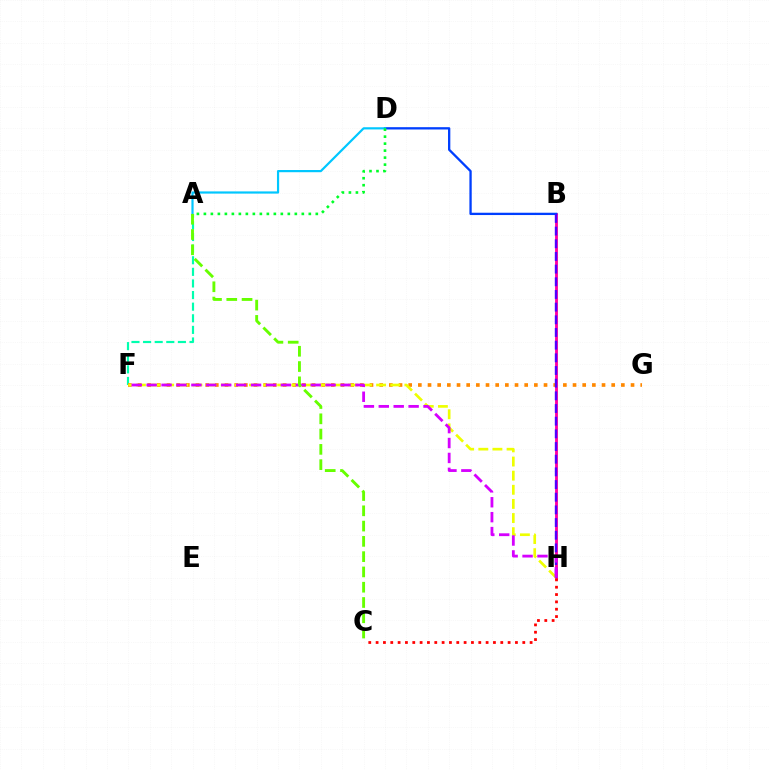{('A', 'F'): [{'color': '#00ffaf', 'line_style': 'dashed', 'thickness': 1.58}], ('F', 'G'): [{'color': '#ff8800', 'line_style': 'dotted', 'thickness': 2.63}], ('B', 'H'): [{'color': '#ff00a0', 'line_style': 'solid', 'thickness': 2.05}, {'color': '#4f00ff', 'line_style': 'dashed', 'thickness': 1.72}], ('B', 'D'): [{'color': '#003fff', 'line_style': 'solid', 'thickness': 1.66}], ('C', 'H'): [{'color': '#ff0000', 'line_style': 'dotted', 'thickness': 1.99}], ('F', 'H'): [{'color': '#eeff00', 'line_style': 'dashed', 'thickness': 1.92}, {'color': '#d600ff', 'line_style': 'dashed', 'thickness': 2.03}], ('A', 'D'): [{'color': '#00c7ff', 'line_style': 'solid', 'thickness': 1.58}, {'color': '#00ff27', 'line_style': 'dotted', 'thickness': 1.9}], ('A', 'C'): [{'color': '#66ff00', 'line_style': 'dashed', 'thickness': 2.08}]}